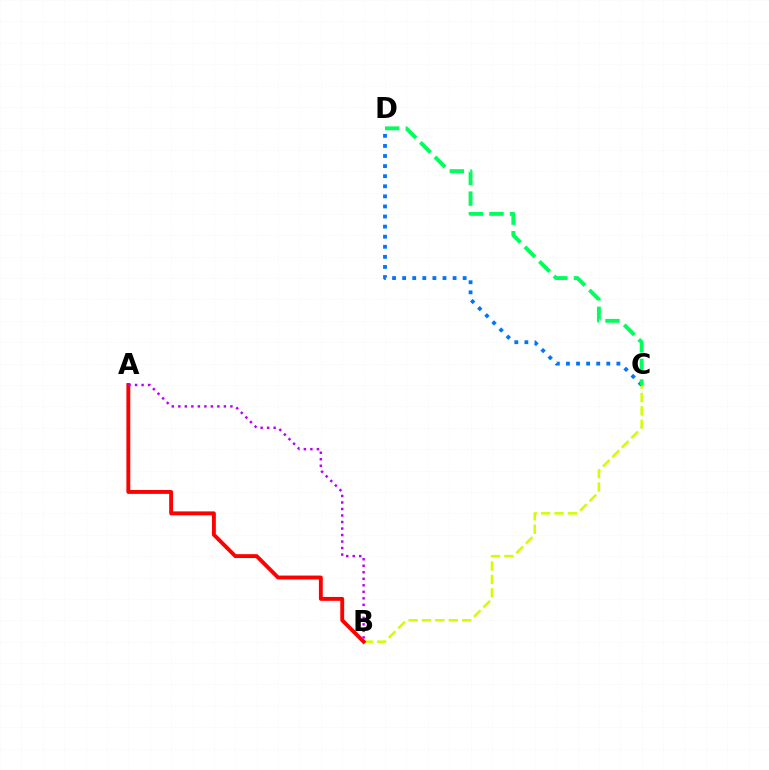{('B', 'C'): [{'color': '#d1ff00', 'line_style': 'dashed', 'thickness': 1.82}], ('A', 'B'): [{'color': '#ff0000', 'line_style': 'solid', 'thickness': 2.79}, {'color': '#b900ff', 'line_style': 'dotted', 'thickness': 1.77}], ('C', 'D'): [{'color': '#0074ff', 'line_style': 'dotted', 'thickness': 2.74}, {'color': '#00ff5c', 'line_style': 'dashed', 'thickness': 2.8}]}